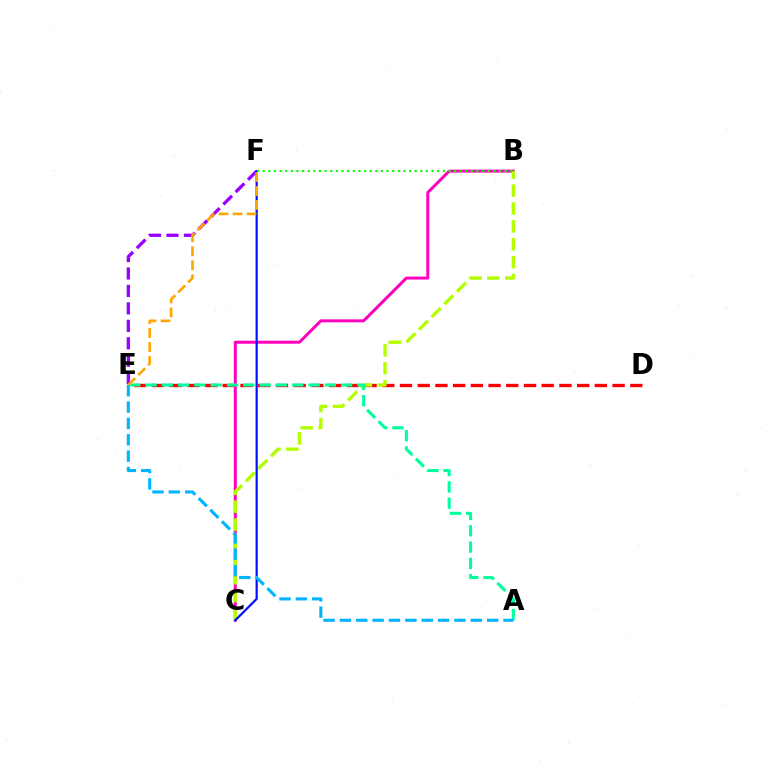{('D', 'E'): [{'color': '#ff0000', 'line_style': 'dashed', 'thickness': 2.41}], ('B', 'C'): [{'color': '#ff00bd', 'line_style': 'solid', 'thickness': 2.14}, {'color': '#b3ff00', 'line_style': 'dashed', 'thickness': 2.43}], ('E', 'F'): [{'color': '#9b00ff', 'line_style': 'dashed', 'thickness': 2.37}, {'color': '#ffa500', 'line_style': 'dashed', 'thickness': 1.9}], ('A', 'E'): [{'color': '#00ff9d', 'line_style': 'dashed', 'thickness': 2.21}, {'color': '#00b5ff', 'line_style': 'dashed', 'thickness': 2.22}], ('C', 'F'): [{'color': '#0010ff', 'line_style': 'solid', 'thickness': 1.59}], ('B', 'F'): [{'color': '#08ff00', 'line_style': 'dotted', 'thickness': 1.53}]}